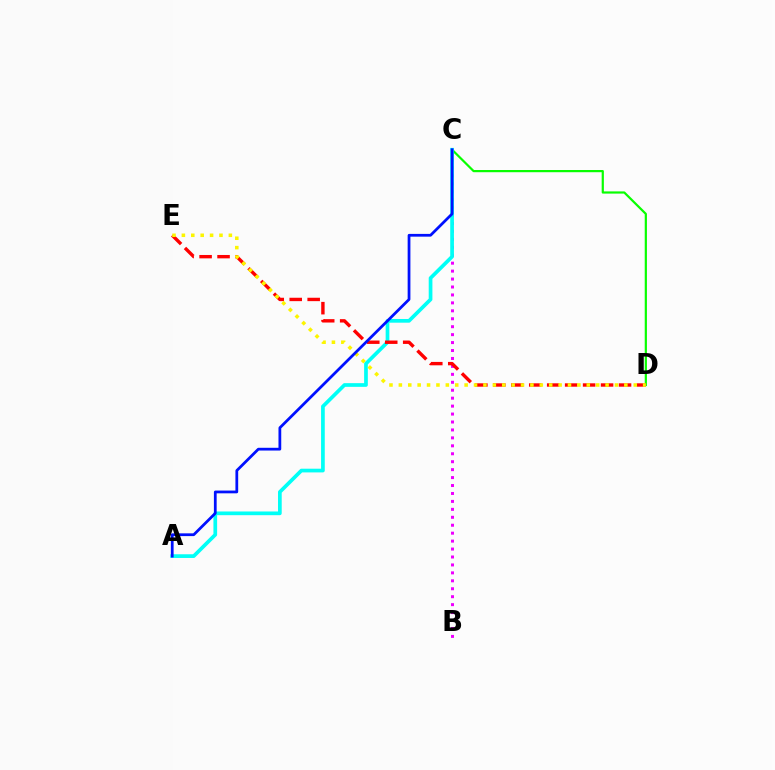{('C', 'D'): [{'color': '#08ff00', 'line_style': 'solid', 'thickness': 1.59}], ('B', 'C'): [{'color': '#ee00ff', 'line_style': 'dotted', 'thickness': 2.16}], ('A', 'C'): [{'color': '#00fff6', 'line_style': 'solid', 'thickness': 2.66}, {'color': '#0010ff', 'line_style': 'solid', 'thickness': 1.99}], ('D', 'E'): [{'color': '#ff0000', 'line_style': 'dashed', 'thickness': 2.44}, {'color': '#fcf500', 'line_style': 'dotted', 'thickness': 2.55}]}